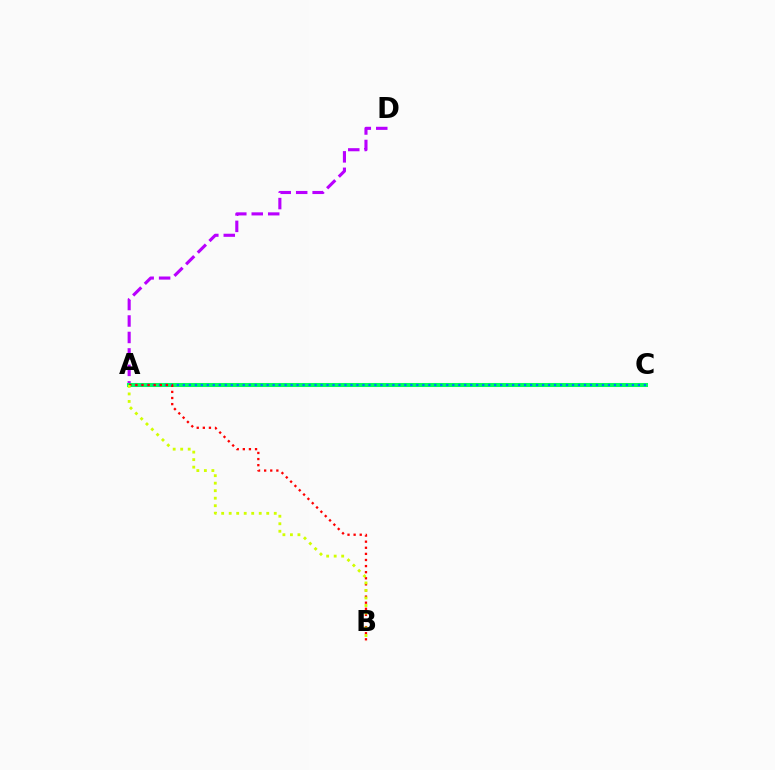{('A', 'D'): [{'color': '#b900ff', 'line_style': 'dashed', 'thickness': 2.24}], ('A', 'C'): [{'color': '#00ff5c', 'line_style': 'solid', 'thickness': 2.91}, {'color': '#0074ff', 'line_style': 'dotted', 'thickness': 1.63}], ('A', 'B'): [{'color': '#ff0000', 'line_style': 'dotted', 'thickness': 1.66}, {'color': '#d1ff00', 'line_style': 'dotted', 'thickness': 2.04}]}